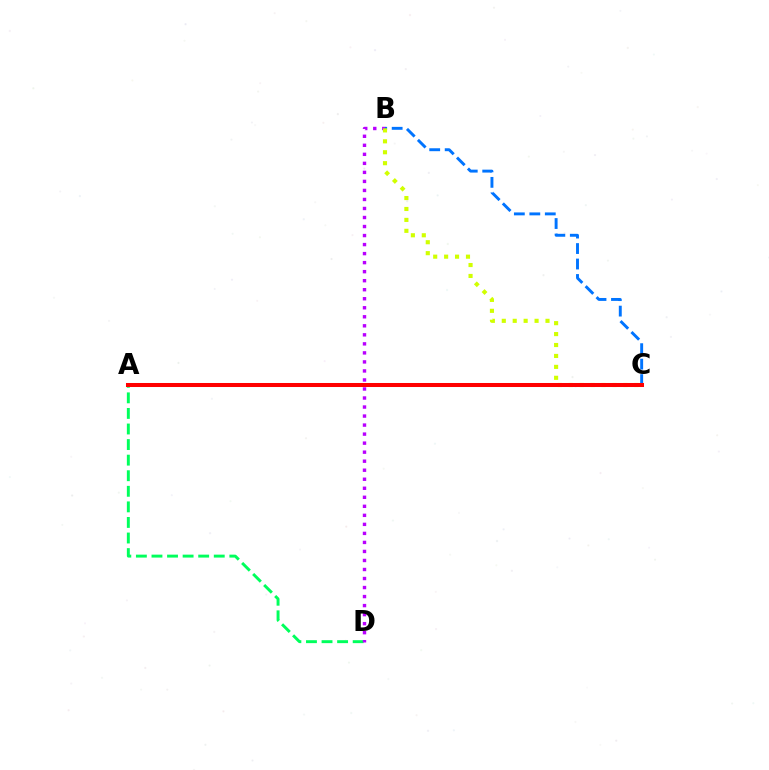{('A', 'D'): [{'color': '#00ff5c', 'line_style': 'dashed', 'thickness': 2.12}], ('B', 'D'): [{'color': '#b900ff', 'line_style': 'dotted', 'thickness': 2.45}], ('B', 'C'): [{'color': '#0074ff', 'line_style': 'dashed', 'thickness': 2.1}, {'color': '#d1ff00', 'line_style': 'dotted', 'thickness': 2.97}], ('A', 'C'): [{'color': '#ff0000', 'line_style': 'solid', 'thickness': 2.9}]}